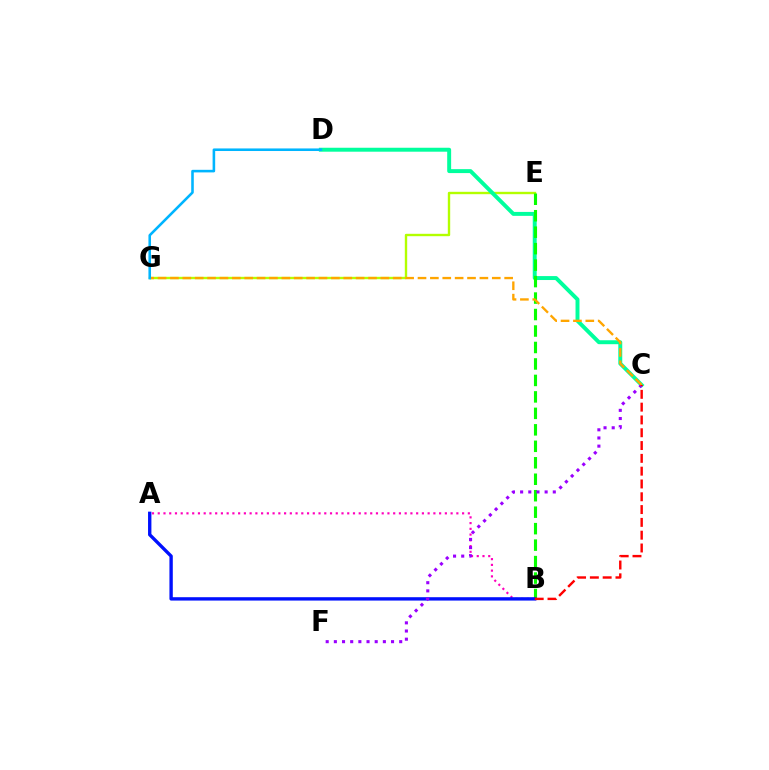{('E', 'G'): [{'color': '#b3ff00', 'line_style': 'solid', 'thickness': 1.72}], ('C', 'D'): [{'color': '#00ff9d', 'line_style': 'solid', 'thickness': 2.84}], ('B', 'E'): [{'color': '#08ff00', 'line_style': 'dashed', 'thickness': 2.24}], ('A', 'B'): [{'color': '#ff00bd', 'line_style': 'dotted', 'thickness': 1.56}, {'color': '#0010ff', 'line_style': 'solid', 'thickness': 2.42}], ('C', 'F'): [{'color': '#9b00ff', 'line_style': 'dotted', 'thickness': 2.22}], ('C', 'G'): [{'color': '#ffa500', 'line_style': 'dashed', 'thickness': 1.68}], ('D', 'G'): [{'color': '#00b5ff', 'line_style': 'solid', 'thickness': 1.86}], ('B', 'C'): [{'color': '#ff0000', 'line_style': 'dashed', 'thickness': 1.74}]}